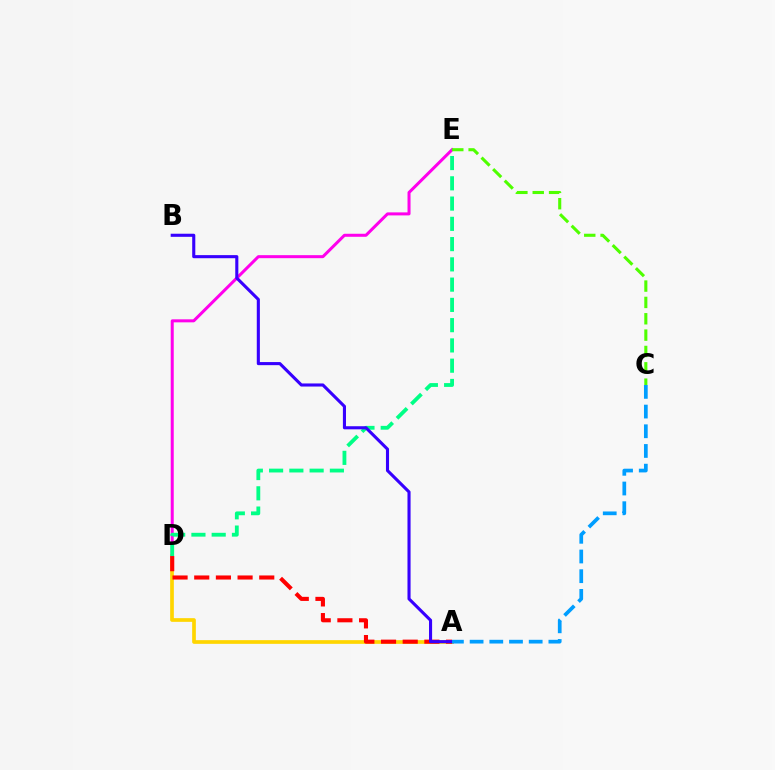{('A', 'D'): [{'color': '#ffd500', 'line_style': 'solid', 'thickness': 2.66}, {'color': '#ff0000', 'line_style': 'dashed', 'thickness': 2.94}], ('D', 'E'): [{'color': '#ff00ed', 'line_style': 'solid', 'thickness': 2.18}, {'color': '#00ff86', 'line_style': 'dashed', 'thickness': 2.75}], ('C', 'E'): [{'color': '#4fff00', 'line_style': 'dashed', 'thickness': 2.22}], ('A', 'B'): [{'color': '#3700ff', 'line_style': 'solid', 'thickness': 2.23}], ('A', 'C'): [{'color': '#009eff', 'line_style': 'dashed', 'thickness': 2.68}]}